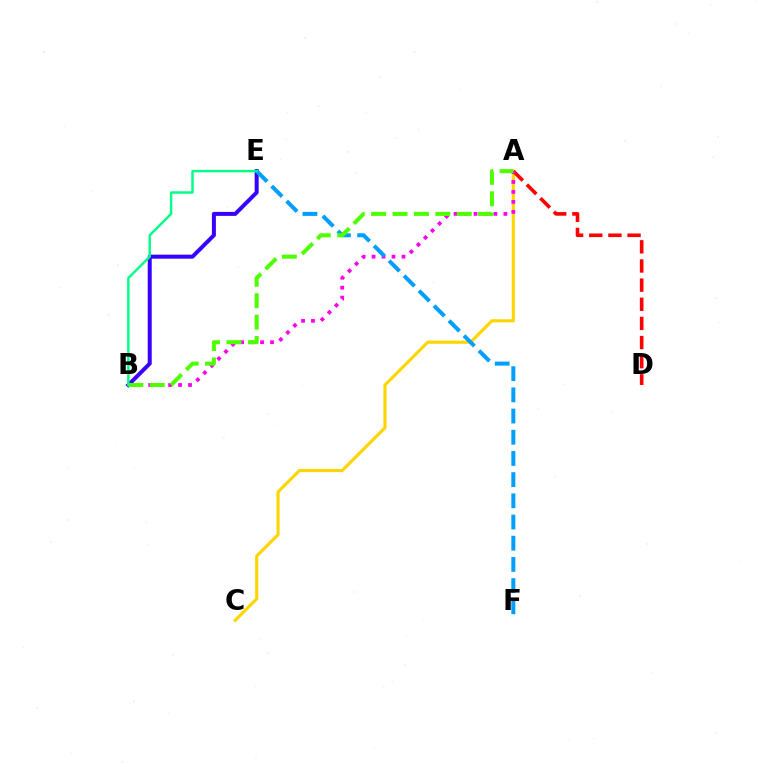{('B', 'E'): [{'color': '#3700ff', 'line_style': 'solid', 'thickness': 2.88}, {'color': '#00ff86', 'line_style': 'solid', 'thickness': 1.75}], ('A', 'C'): [{'color': '#ffd500', 'line_style': 'solid', 'thickness': 2.25}], ('A', 'D'): [{'color': '#ff0000', 'line_style': 'dashed', 'thickness': 2.6}], ('A', 'B'): [{'color': '#ff00ed', 'line_style': 'dotted', 'thickness': 2.71}, {'color': '#4fff00', 'line_style': 'dashed', 'thickness': 2.91}], ('E', 'F'): [{'color': '#009eff', 'line_style': 'dashed', 'thickness': 2.88}]}